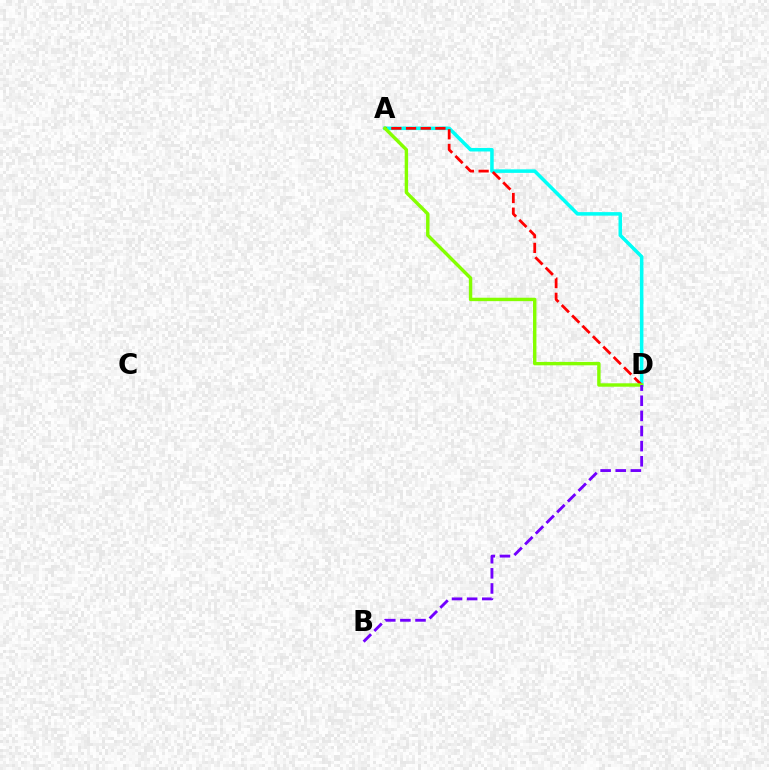{('A', 'D'): [{'color': '#00fff6', 'line_style': 'solid', 'thickness': 2.54}, {'color': '#ff0000', 'line_style': 'dashed', 'thickness': 2.0}, {'color': '#84ff00', 'line_style': 'solid', 'thickness': 2.45}], ('B', 'D'): [{'color': '#7200ff', 'line_style': 'dashed', 'thickness': 2.05}]}